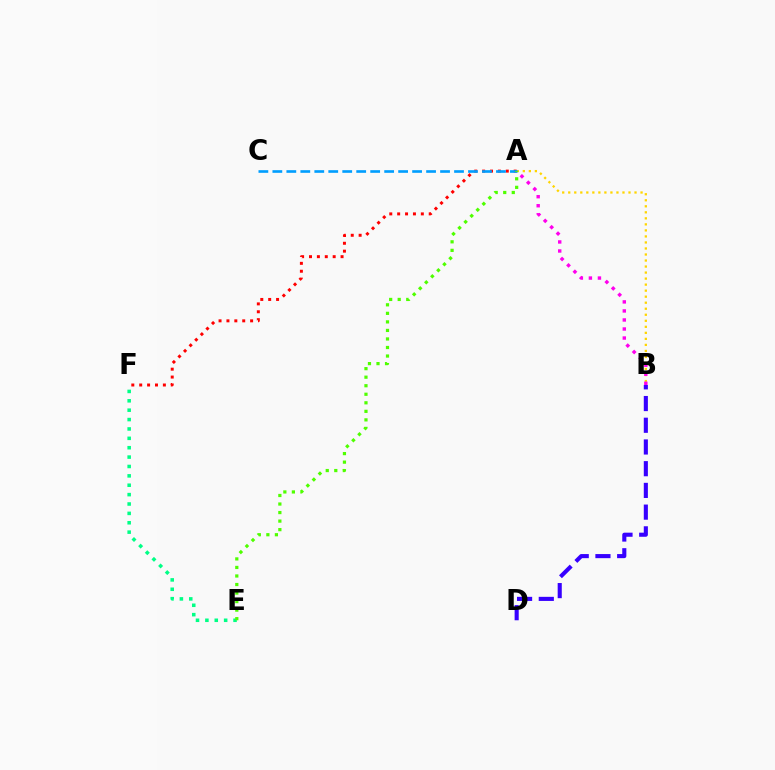{('E', 'F'): [{'color': '#00ff86', 'line_style': 'dotted', 'thickness': 2.55}], ('A', 'B'): [{'color': '#ffd500', 'line_style': 'dotted', 'thickness': 1.64}, {'color': '#ff00ed', 'line_style': 'dotted', 'thickness': 2.45}], ('A', 'F'): [{'color': '#ff0000', 'line_style': 'dotted', 'thickness': 2.14}], ('A', 'C'): [{'color': '#009eff', 'line_style': 'dashed', 'thickness': 1.9}], ('A', 'E'): [{'color': '#4fff00', 'line_style': 'dotted', 'thickness': 2.32}], ('B', 'D'): [{'color': '#3700ff', 'line_style': 'dashed', 'thickness': 2.95}]}